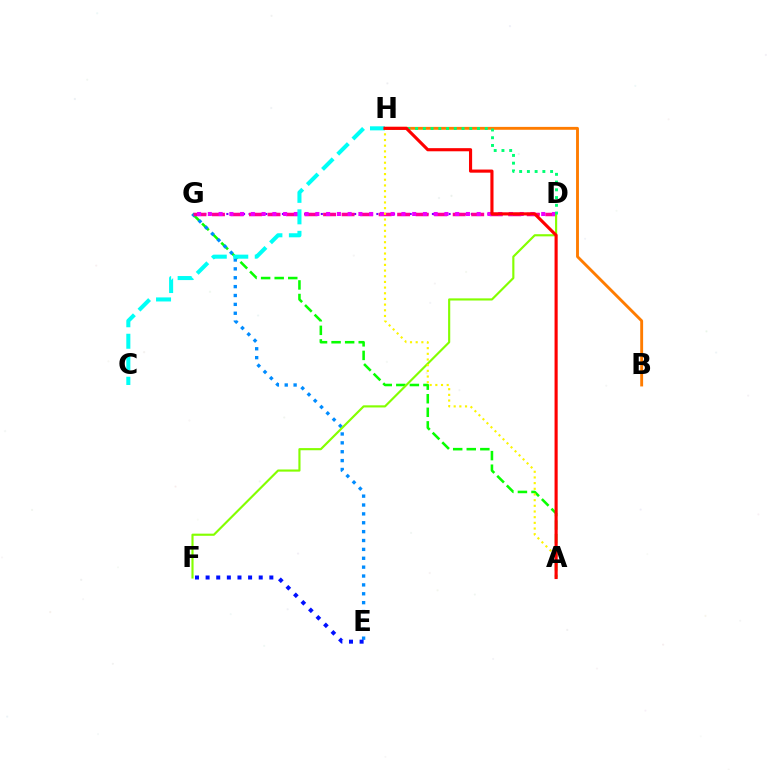{('D', 'G'): [{'color': '#7200ff', 'line_style': 'dotted', 'thickness': 1.51}, {'color': '#ff0094', 'line_style': 'dashed', 'thickness': 2.52}, {'color': '#ee00ff', 'line_style': 'dotted', 'thickness': 2.92}], ('A', 'G'): [{'color': '#08ff00', 'line_style': 'dashed', 'thickness': 1.84}], ('E', 'G'): [{'color': '#008cff', 'line_style': 'dotted', 'thickness': 2.41}], ('B', 'H'): [{'color': '#ff7c00', 'line_style': 'solid', 'thickness': 2.07}], ('D', 'F'): [{'color': '#84ff00', 'line_style': 'solid', 'thickness': 1.54}], ('D', 'H'): [{'color': '#00ff74', 'line_style': 'dotted', 'thickness': 2.1}], ('A', 'H'): [{'color': '#fcf500', 'line_style': 'dotted', 'thickness': 1.54}, {'color': '#ff0000', 'line_style': 'solid', 'thickness': 2.25}], ('C', 'H'): [{'color': '#00fff6', 'line_style': 'dashed', 'thickness': 2.92}], ('E', 'F'): [{'color': '#0010ff', 'line_style': 'dotted', 'thickness': 2.89}]}